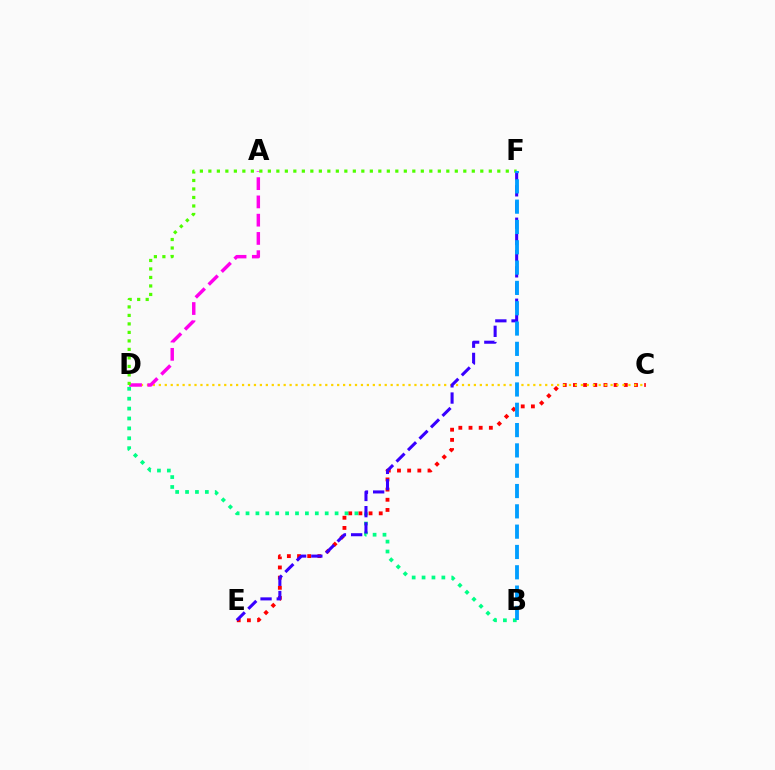{('C', 'E'): [{'color': '#ff0000', 'line_style': 'dotted', 'thickness': 2.76}], ('C', 'D'): [{'color': '#ffd500', 'line_style': 'dotted', 'thickness': 1.62}], ('A', 'D'): [{'color': '#ff00ed', 'line_style': 'dashed', 'thickness': 2.48}], ('B', 'D'): [{'color': '#00ff86', 'line_style': 'dotted', 'thickness': 2.69}], ('D', 'F'): [{'color': '#4fff00', 'line_style': 'dotted', 'thickness': 2.31}], ('E', 'F'): [{'color': '#3700ff', 'line_style': 'dashed', 'thickness': 2.2}], ('B', 'F'): [{'color': '#009eff', 'line_style': 'dashed', 'thickness': 2.76}]}